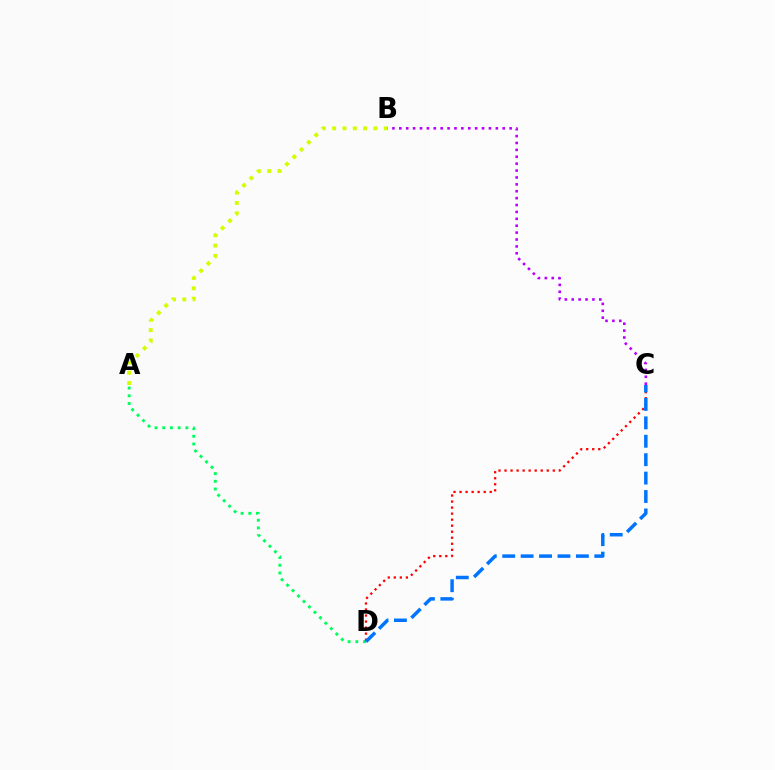{('A', 'D'): [{'color': '#00ff5c', 'line_style': 'dotted', 'thickness': 2.1}], ('A', 'B'): [{'color': '#d1ff00', 'line_style': 'dotted', 'thickness': 2.81}], ('C', 'D'): [{'color': '#ff0000', 'line_style': 'dotted', 'thickness': 1.64}, {'color': '#0074ff', 'line_style': 'dashed', 'thickness': 2.5}], ('B', 'C'): [{'color': '#b900ff', 'line_style': 'dotted', 'thickness': 1.87}]}